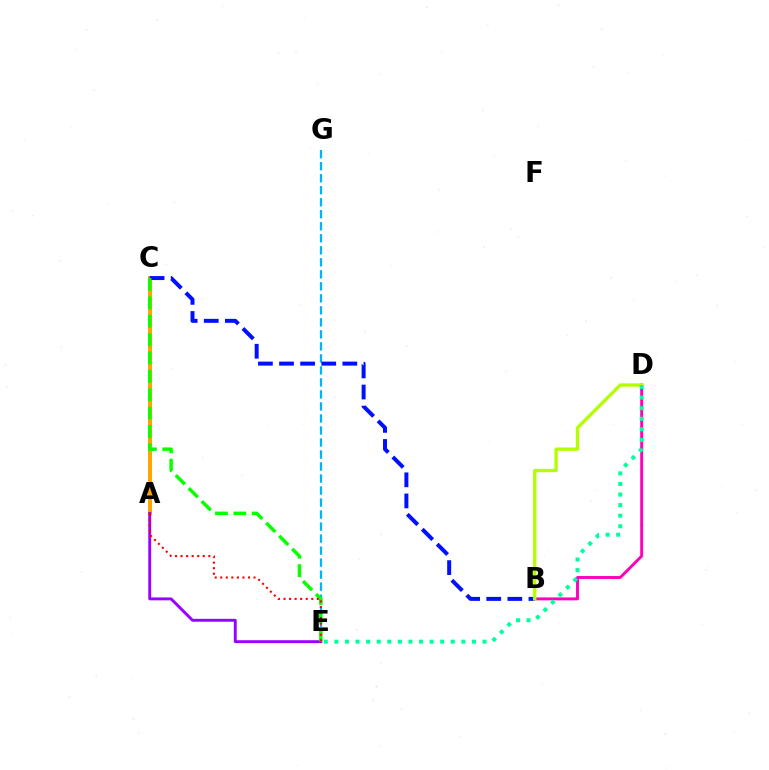{('E', 'G'): [{'color': '#00b5ff', 'line_style': 'dashed', 'thickness': 1.63}], ('B', 'D'): [{'color': '#ff00bd', 'line_style': 'solid', 'thickness': 2.1}, {'color': '#b3ff00', 'line_style': 'solid', 'thickness': 2.42}], ('A', 'C'): [{'color': '#ffa500', 'line_style': 'solid', 'thickness': 2.89}], ('B', 'C'): [{'color': '#0010ff', 'line_style': 'dashed', 'thickness': 2.87}], ('A', 'E'): [{'color': '#9b00ff', 'line_style': 'solid', 'thickness': 2.09}, {'color': '#ff0000', 'line_style': 'dotted', 'thickness': 1.51}], ('C', 'E'): [{'color': '#08ff00', 'line_style': 'dashed', 'thickness': 2.5}], ('D', 'E'): [{'color': '#00ff9d', 'line_style': 'dotted', 'thickness': 2.87}]}